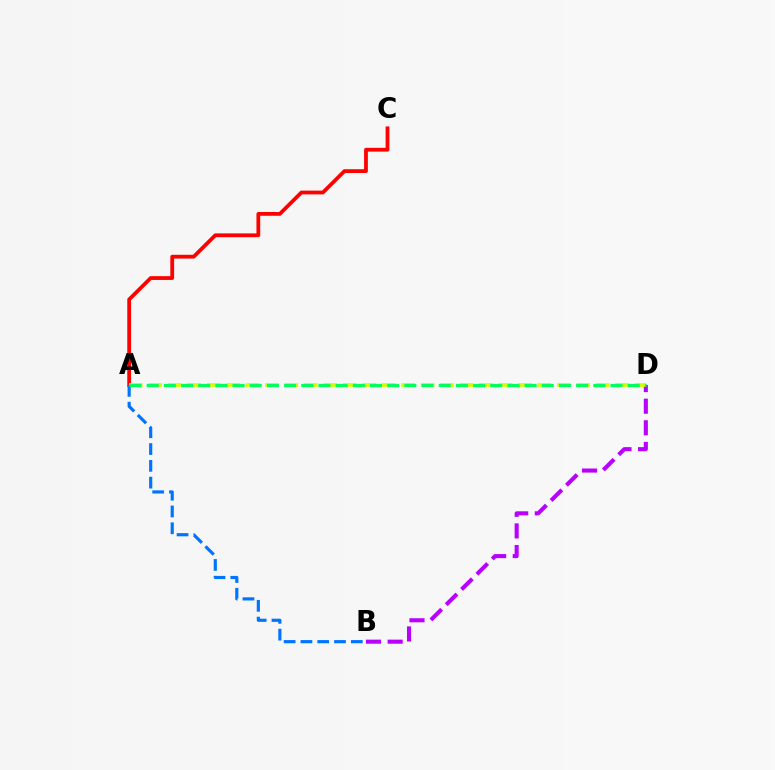{('B', 'D'): [{'color': '#b900ff', 'line_style': 'dashed', 'thickness': 2.94}], ('A', 'C'): [{'color': '#ff0000', 'line_style': 'solid', 'thickness': 2.72}], ('A', 'D'): [{'color': '#d1ff00', 'line_style': 'dashed', 'thickness': 2.64}, {'color': '#00ff5c', 'line_style': 'dashed', 'thickness': 2.33}], ('A', 'B'): [{'color': '#0074ff', 'line_style': 'dashed', 'thickness': 2.28}]}